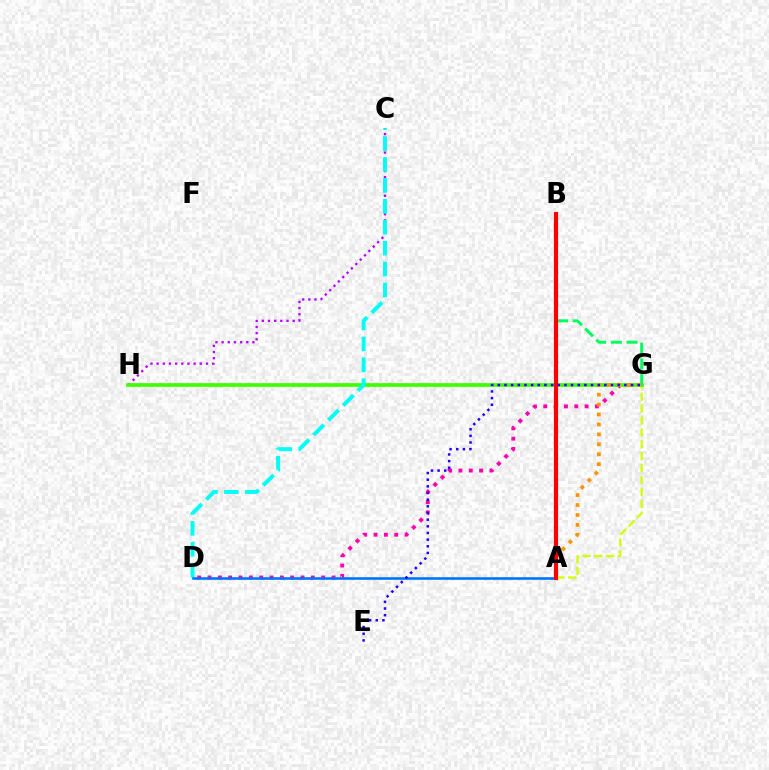{('C', 'H'): [{'color': '#b900ff', 'line_style': 'dotted', 'thickness': 1.68}], ('D', 'G'): [{'color': '#ff00ac', 'line_style': 'dotted', 'thickness': 2.81}], ('A', 'G'): [{'color': '#d1ff00', 'line_style': 'dashed', 'thickness': 1.61}, {'color': '#ff9400', 'line_style': 'dotted', 'thickness': 2.7}], ('G', 'H'): [{'color': '#3dff00', 'line_style': 'solid', 'thickness': 2.65}], ('C', 'D'): [{'color': '#00fff6', 'line_style': 'dashed', 'thickness': 2.84}], ('B', 'G'): [{'color': '#00ff5c', 'line_style': 'dashed', 'thickness': 2.13}], ('A', 'D'): [{'color': '#0074ff', 'line_style': 'solid', 'thickness': 1.88}], ('A', 'B'): [{'color': '#ff0000', 'line_style': 'solid', 'thickness': 2.99}], ('E', 'G'): [{'color': '#2500ff', 'line_style': 'dotted', 'thickness': 1.81}]}